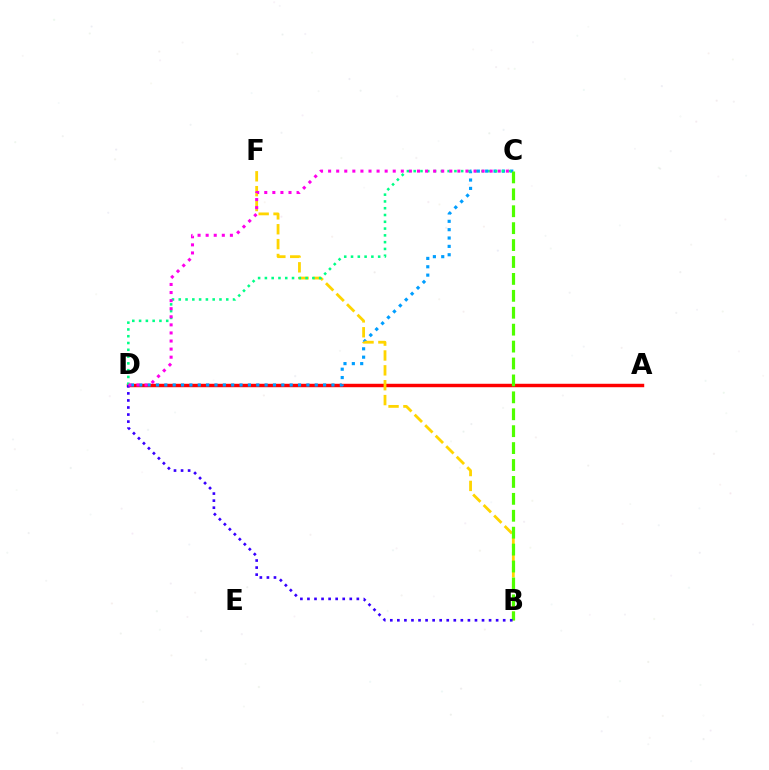{('A', 'D'): [{'color': '#ff0000', 'line_style': 'solid', 'thickness': 2.48}], ('C', 'D'): [{'color': '#009eff', 'line_style': 'dotted', 'thickness': 2.27}, {'color': '#00ff86', 'line_style': 'dotted', 'thickness': 1.84}, {'color': '#ff00ed', 'line_style': 'dotted', 'thickness': 2.19}], ('B', 'F'): [{'color': '#ffd500', 'line_style': 'dashed', 'thickness': 2.02}], ('B', 'C'): [{'color': '#4fff00', 'line_style': 'dashed', 'thickness': 2.3}], ('B', 'D'): [{'color': '#3700ff', 'line_style': 'dotted', 'thickness': 1.92}]}